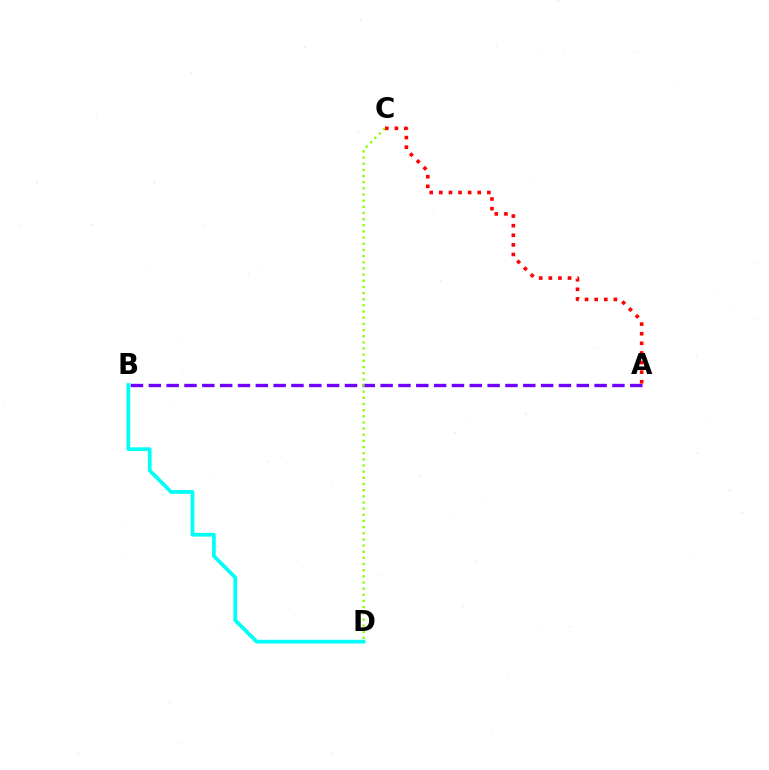{('B', 'D'): [{'color': '#00fff6', 'line_style': 'solid', 'thickness': 2.69}], ('A', 'B'): [{'color': '#7200ff', 'line_style': 'dashed', 'thickness': 2.42}], ('C', 'D'): [{'color': '#84ff00', 'line_style': 'dotted', 'thickness': 1.67}], ('A', 'C'): [{'color': '#ff0000', 'line_style': 'dotted', 'thickness': 2.61}]}